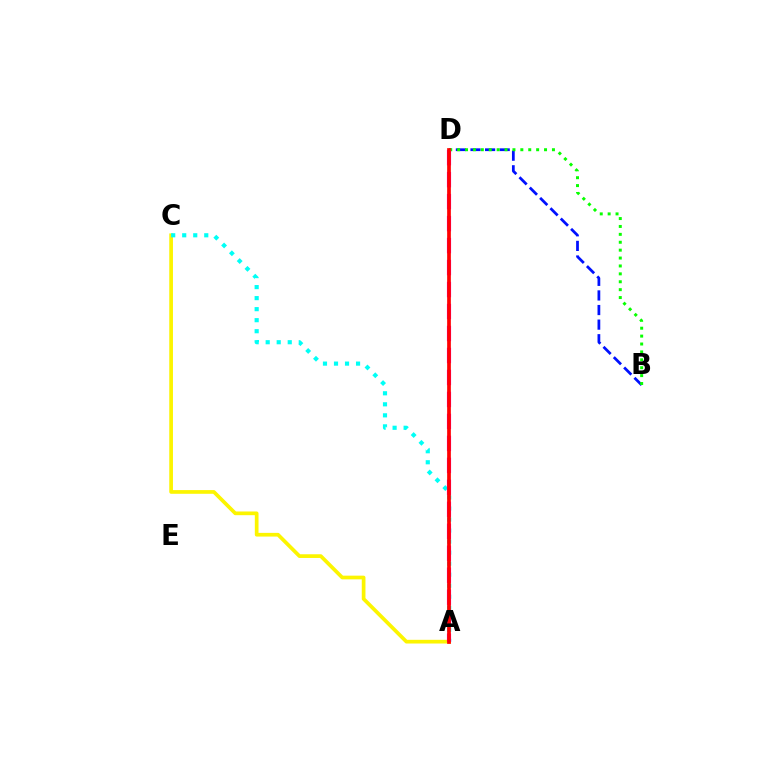{('B', 'D'): [{'color': '#0010ff', 'line_style': 'dashed', 'thickness': 1.98}, {'color': '#08ff00', 'line_style': 'dotted', 'thickness': 2.15}], ('A', 'C'): [{'color': '#fcf500', 'line_style': 'solid', 'thickness': 2.66}, {'color': '#00fff6', 'line_style': 'dotted', 'thickness': 3.0}], ('A', 'D'): [{'color': '#ee00ff', 'line_style': 'dashed', 'thickness': 2.99}, {'color': '#ff0000', 'line_style': 'solid', 'thickness': 2.67}]}